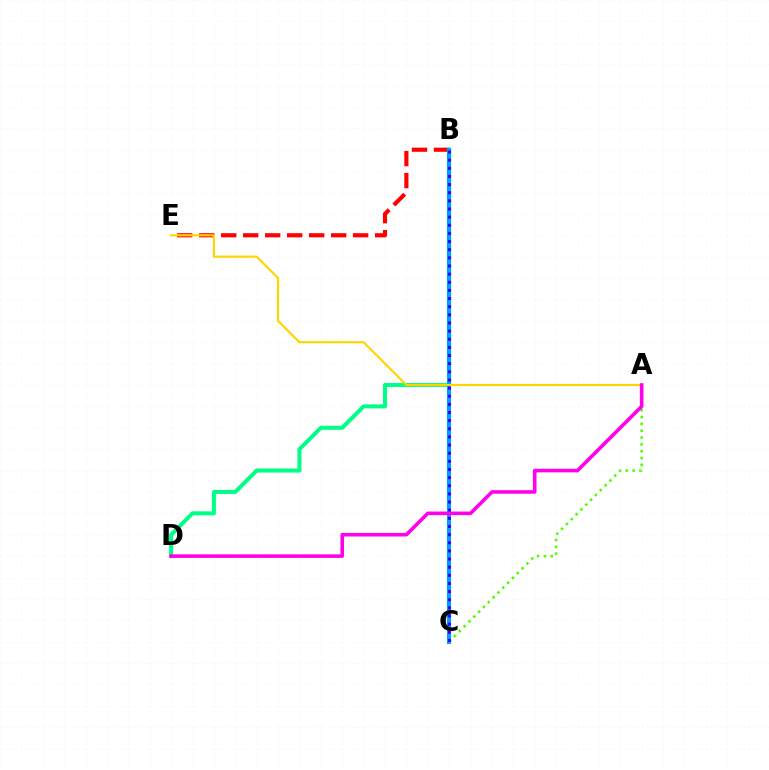{('B', 'E'): [{'color': '#ff0000', 'line_style': 'dashed', 'thickness': 2.99}], ('A', 'C'): [{'color': '#4fff00', 'line_style': 'dotted', 'thickness': 1.86}], ('B', 'D'): [{'color': '#00ff86', 'line_style': 'solid', 'thickness': 2.9}], ('B', 'C'): [{'color': '#009eff', 'line_style': 'solid', 'thickness': 2.89}, {'color': '#3700ff', 'line_style': 'dotted', 'thickness': 2.21}], ('A', 'E'): [{'color': '#ffd500', 'line_style': 'solid', 'thickness': 1.56}], ('A', 'D'): [{'color': '#ff00ed', 'line_style': 'solid', 'thickness': 2.59}]}